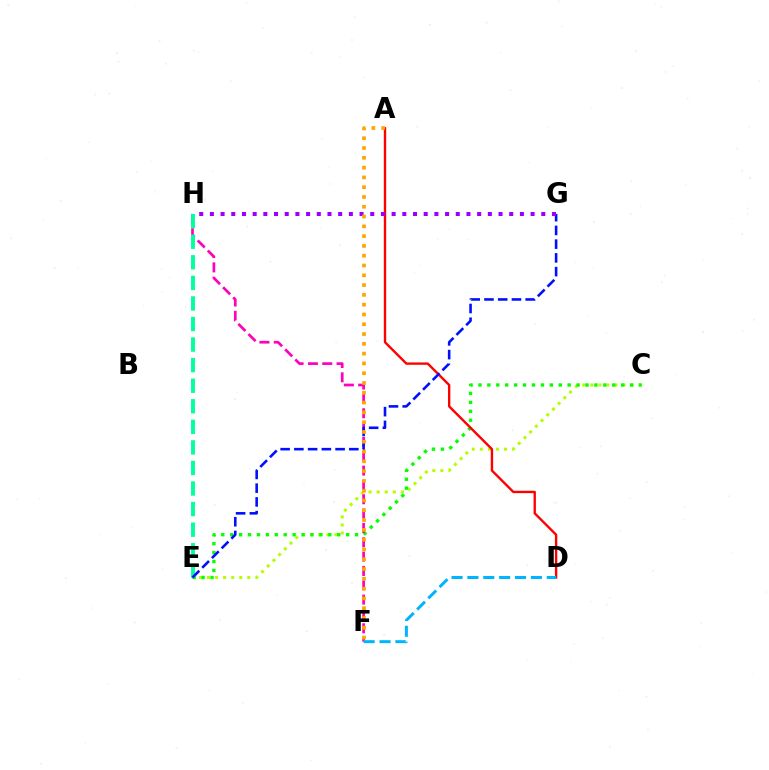{('C', 'E'): [{'color': '#b3ff00', 'line_style': 'dotted', 'thickness': 2.19}, {'color': '#08ff00', 'line_style': 'dotted', 'thickness': 2.42}], ('F', 'H'): [{'color': '#ff00bd', 'line_style': 'dashed', 'thickness': 1.95}], ('A', 'D'): [{'color': '#ff0000', 'line_style': 'solid', 'thickness': 1.71}], ('E', 'H'): [{'color': '#00ff9d', 'line_style': 'dashed', 'thickness': 2.79}], ('E', 'G'): [{'color': '#0010ff', 'line_style': 'dashed', 'thickness': 1.87}], ('G', 'H'): [{'color': '#9b00ff', 'line_style': 'dotted', 'thickness': 2.9}], ('A', 'F'): [{'color': '#ffa500', 'line_style': 'dotted', 'thickness': 2.66}], ('D', 'F'): [{'color': '#00b5ff', 'line_style': 'dashed', 'thickness': 2.16}]}